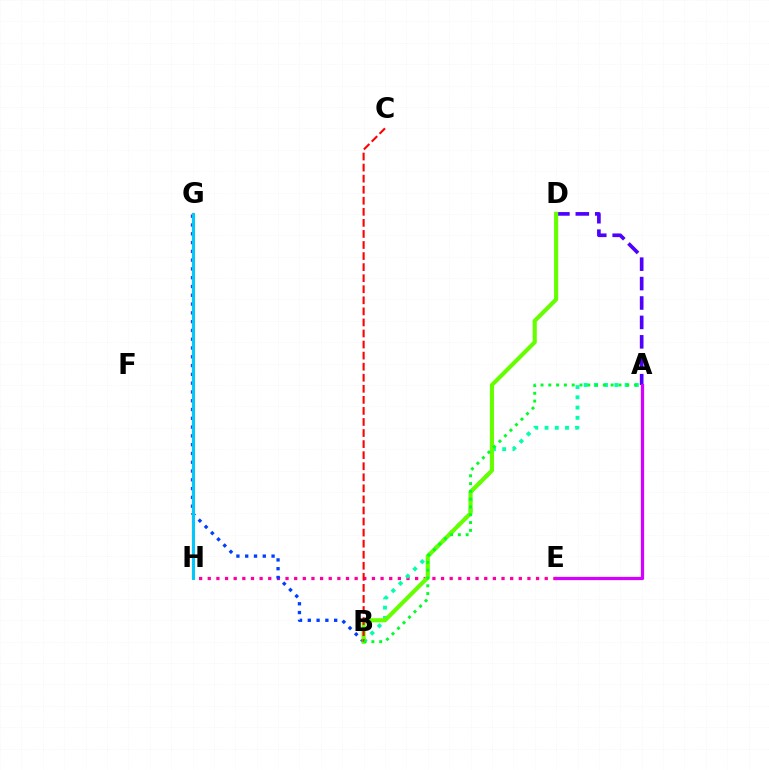{('E', 'H'): [{'color': '#ff00a0', 'line_style': 'dotted', 'thickness': 2.35}], ('B', 'G'): [{'color': '#003fff', 'line_style': 'dotted', 'thickness': 2.39}], ('G', 'H'): [{'color': '#ff8800', 'line_style': 'solid', 'thickness': 1.67}, {'color': '#eeff00', 'line_style': 'solid', 'thickness': 2.06}, {'color': '#00c7ff', 'line_style': 'solid', 'thickness': 2.13}], ('A', 'D'): [{'color': '#4f00ff', 'line_style': 'dashed', 'thickness': 2.64}], ('A', 'B'): [{'color': '#00ffaf', 'line_style': 'dotted', 'thickness': 2.78}, {'color': '#00ff27', 'line_style': 'dotted', 'thickness': 2.12}], ('B', 'D'): [{'color': '#66ff00', 'line_style': 'solid', 'thickness': 2.98}], ('B', 'C'): [{'color': '#ff0000', 'line_style': 'dashed', 'thickness': 1.5}], ('A', 'E'): [{'color': '#d600ff', 'line_style': 'solid', 'thickness': 2.33}]}